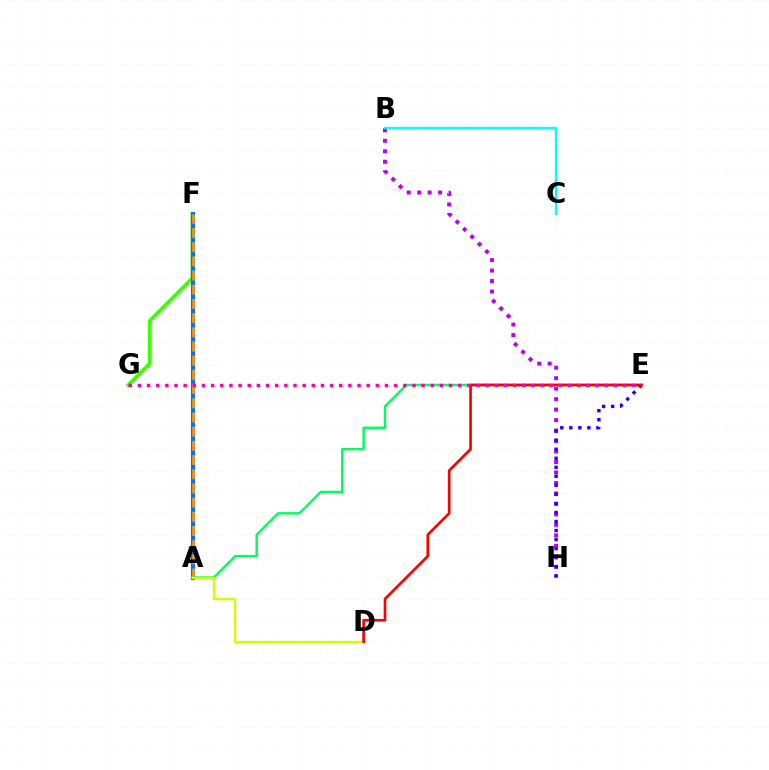{('B', 'H'): [{'color': '#b900ff', 'line_style': 'dotted', 'thickness': 2.85}], ('F', 'G'): [{'color': '#3dff00', 'line_style': 'solid', 'thickness': 2.71}], ('A', 'F'): [{'color': '#0074ff', 'line_style': 'solid', 'thickness': 3.0}, {'color': '#ff9400', 'line_style': 'dashed', 'thickness': 1.93}], ('A', 'E'): [{'color': '#00ff5c', 'line_style': 'solid', 'thickness': 1.76}], ('A', 'D'): [{'color': '#d1ff00', 'line_style': 'solid', 'thickness': 1.74}], ('E', 'H'): [{'color': '#2500ff', 'line_style': 'dotted', 'thickness': 2.46}], ('D', 'E'): [{'color': '#ff0000', 'line_style': 'solid', 'thickness': 1.93}], ('B', 'C'): [{'color': '#00fff6', 'line_style': 'solid', 'thickness': 1.66}], ('E', 'G'): [{'color': '#ff00ac', 'line_style': 'dotted', 'thickness': 2.49}]}